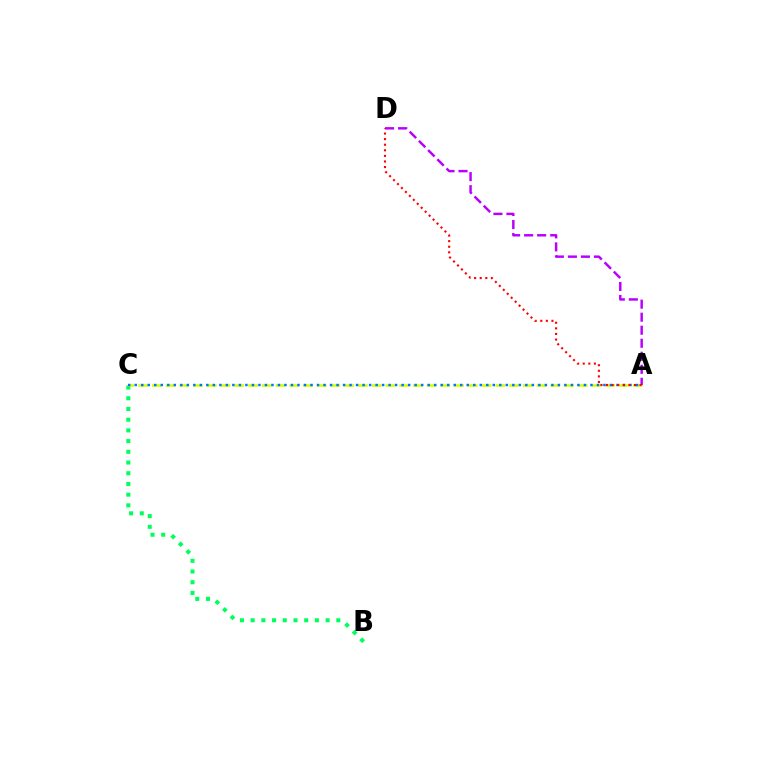{('B', 'C'): [{'color': '#00ff5c', 'line_style': 'dotted', 'thickness': 2.91}], ('A', 'C'): [{'color': '#d1ff00', 'line_style': 'dashed', 'thickness': 1.87}, {'color': '#0074ff', 'line_style': 'dotted', 'thickness': 1.77}], ('A', 'D'): [{'color': '#b900ff', 'line_style': 'dashed', 'thickness': 1.77}, {'color': '#ff0000', 'line_style': 'dotted', 'thickness': 1.52}]}